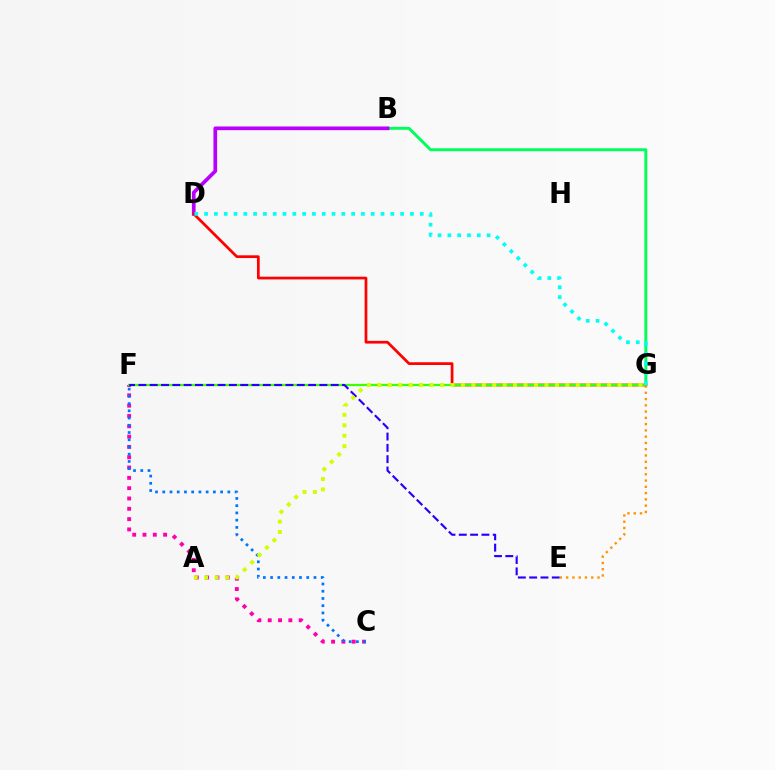{('C', 'F'): [{'color': '#ff00ac', 'line_style': 'dotted', 'thickness': 2.8}, {'color': '#0074ff', 'line_style': 'dotted', 'thickness': 1.96}], ('B', 'G'): [{'color': '#00ff5c', 'line_style': 'solid', 'thickness': 2.12}], ('B', 'D'): [{'color': '#b900ff', 'line_style': 'solid', 'thickness': 2.66}], ('D', 'G'): [{'color': '#ff0000', 'line_style': 'solid', 'thickness': 1.96}, {'color': '#00fff6', 'line_style': 'dotted', 'thickness': 2.66}], ('F', 'G'): [{'color': '#3dff00', 'line_style': 'solid', 'thickness': 1.61}], ('E', 'F'): [{'color': '#2500ff', 'line_style': 'dashed', 'thickness': 1.54}], ('A', 'G'): [{'color': '#d1ff00', 'line_style': 'dotted', 'thickness': 2.84}], ('E', 'G'): [{'color': '#ff9400', 'line_style': 'dotted', 'thickness': 1.7}]}